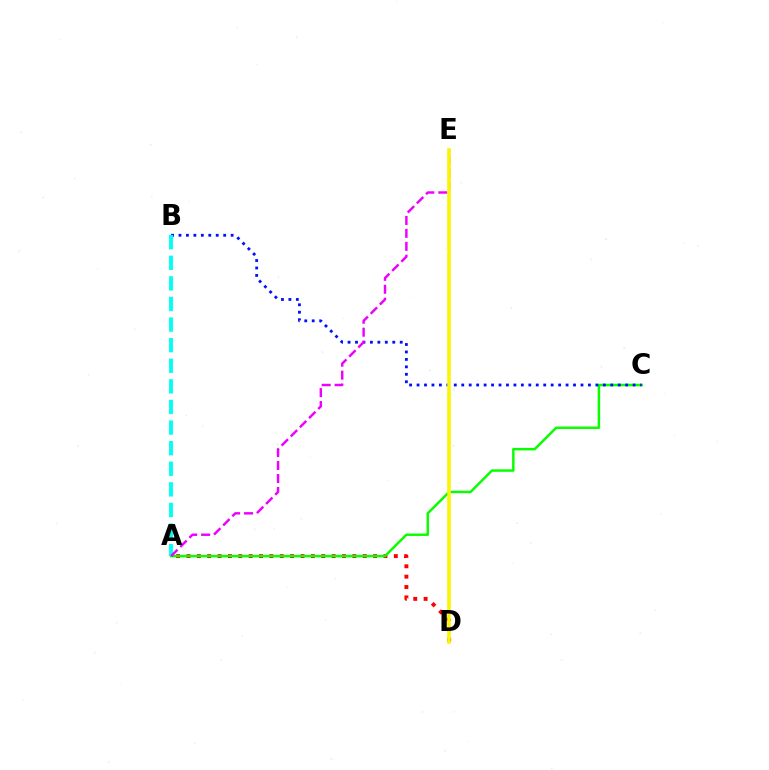{('A', 'D'): [{'color': '#ff0000', 'line_style': 'dotted', 'thickness': 2.82}], ('A', 'C'): [{'color': '#08ff00', 'line_style': 'solid', 'thickness': 1.78}], ('B', 'C'): [{'color': '#0010ff', 'line_style': 'dotted', 'thickness': 2.02}], ('A', 'B'): [{'color': '#00fff6', 'line_style': 'dashed', 'thickness': 2.8}], ('A', 'E'): [{'color': '#ee00ff', 'line_style': 'dashed', 'thickness': 1.76}], ('D', 'E'): [{'color': '#fcf500', 'line_style': 'solid', 'thickness': 2.57}]}